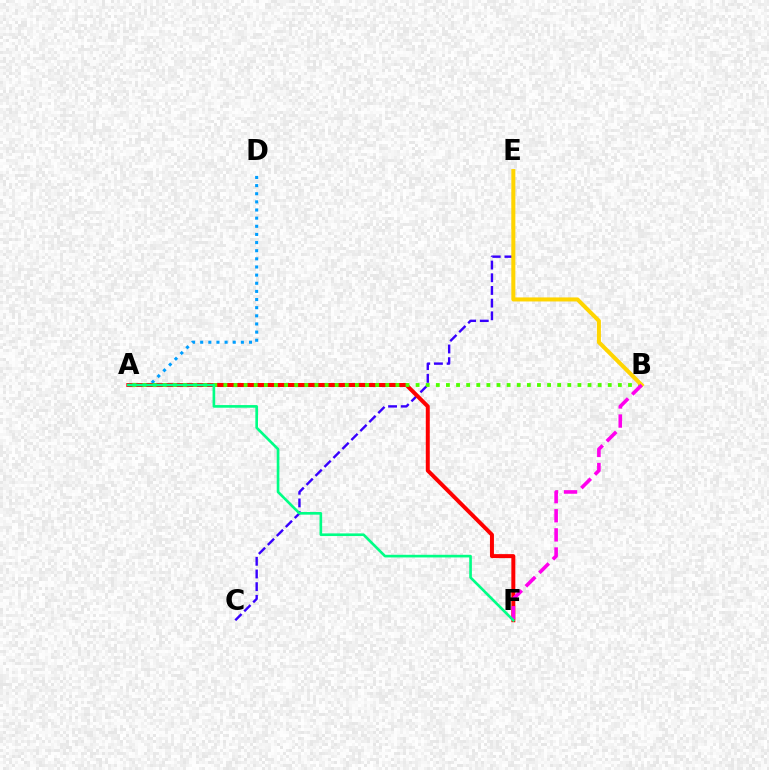{('A', 'D'): [{'color': '#009eff', 'line_style': 'dotted', 'thickness': 2.21}], ('C', 'E'): [{'color': '#3700ff', 'line_style': 'dashed', 'thickness': 1.72}], ('A', 'F'): [{'color': '#ff0000', 'line_style': 'solid', 'thickness': 2.87}, {'color': '#00ff86', 'line_style': 'solid', 'thickness': 1.91}], ('A', 'B'): [{'color': '#4fff00', 'line_style': 'dotted', 'thickness': 2.75}], ('B', 'E'): [{'color': '#ffd500', 'line_style': 'solid', 'thickness': 2.91}], ('B', 'F'): [{'color': '#ff00ed', 'line_style': 'dashed', 'thickness': 2.6}]}